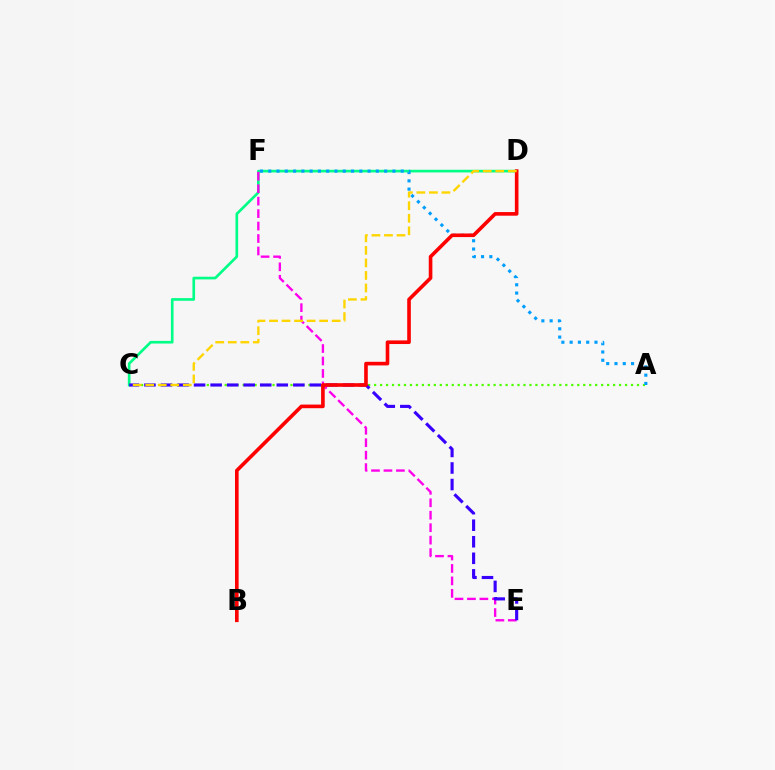{('A', 'C'): [{'color': '#4fff00', 'line_style': 'dotted', 'thickness': 1.62}], ('C', 'D'): [{'color': '#00ff86', 'line_style': 'solid', 'thickness': 1.91}, {'color': '#ffd500', 'line_style': 'dashed', 'thickness': 1.7}], ('A', 'F'): [{'color': '#009eff', 'line_style': 'dotted', 'thickness': 2.25}], ('E', 'F'): [{'color': '#ff00ed', 'line_style': 'dashed', 'thickness': 1.69}], ('C', 'E'): [{'color': '#3700ff', 'line_style': 'dashed', 'thickness': 2.25}], ('B', 'D'): [{'color': '#ff0000', 'line_style': 'solid', 'thickness': 2.61}]}